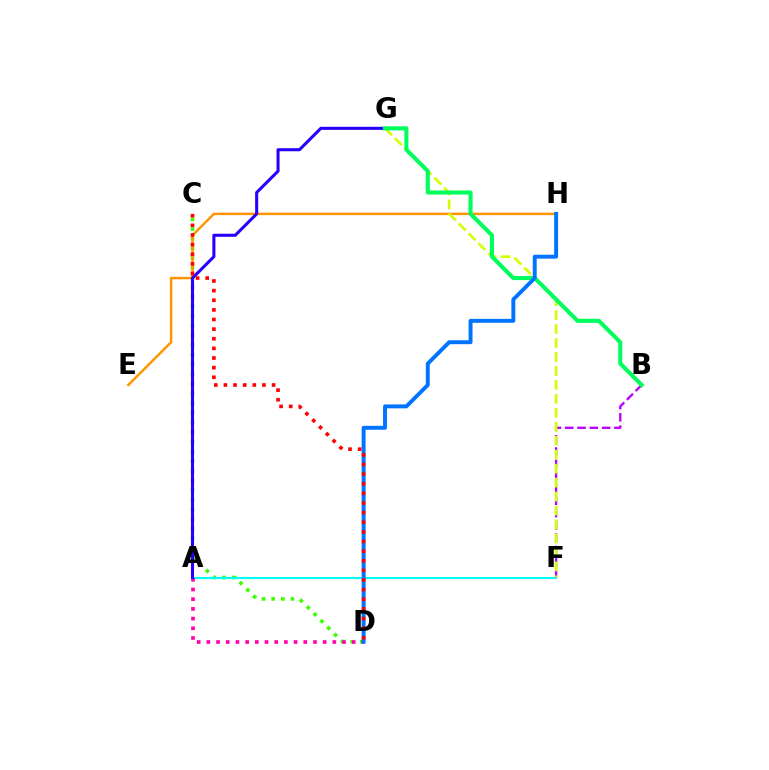{('C', 'D'): [{'color': '#3dff00', 'line_style': 'dotted', 'thickness': 2.63}, {'color': '#ff0000', 'line_style': 'dotted', 'thickness': 2.62}], ('E', 'H'): [{'color': '#ff9400', 'line_style': 'solid', 'thickness': 1.77}], ('A', 'F'): [{'color': '#00fff6', 'line_style': 'solid', 'thickness': 1.51}], ('A', 'D'): [{'color': '#ff00ac', 'line_style': 'dotted', 'thickness': 2.63}], ('B', 'F'): [{'color': '#b900ff', 'line_style': 'dashed', 'thickness': 1.67}], ('F', 'G'): [{'color': '#d1ff00', 'line_style': 'dashed', 'thickness': 1.9}], ('A', 'G'): [{'color': '#2500ff', 'line_style': 'solid', 'thickness': 2.2}], ('B', 'G'): [{'color': '#00ff5c', 'line_style': 'solid', 'thickness': 2.94}], ('D', 'H'): [{'color': '#0074ff', 'line_style': 'solid', 'thickness': 2.83}]}